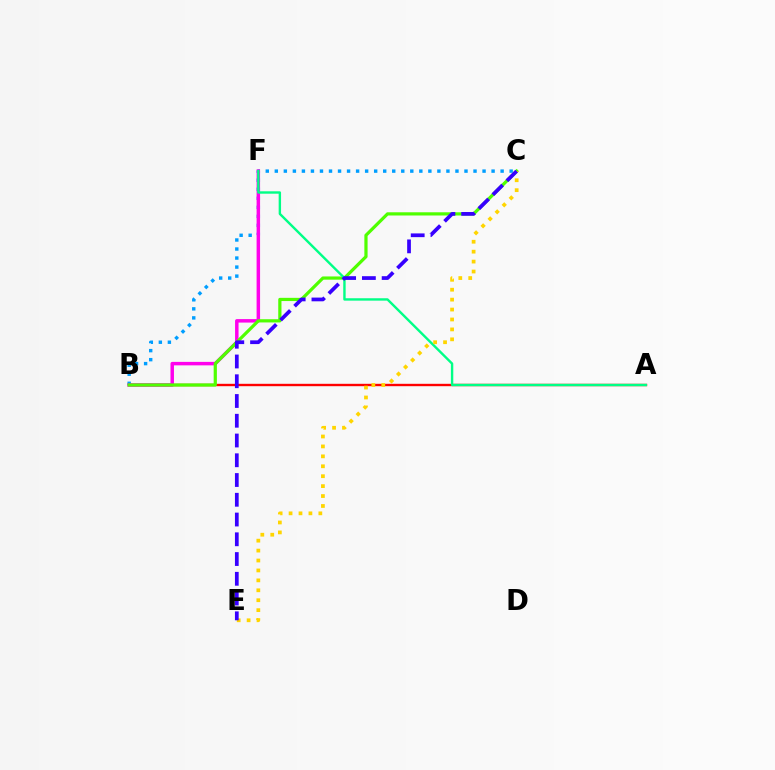{('A', 'B'): [{'color': '#ff0000', 'line_style': 'solid', 'thickness': 1.71}], ('B', 'C'): [{'color': '#009eff', 'line_style': 'dotted', 'thickness': 2.45}, {'color': '#4fff00', 'line_style': 'solid', 'thickness': 2.32}], ('B', 'F'): [{'color': '#ff00ed', 'line_style': 'solid', 'thickness': 2.5}], ('A', 'F'): [{'color': '#00ff86', 'line_style': 'solid', 'thickness': 1.73}], ('C', 'E'): [{'color': '#ffd500', 'line_style': 'dotted', 'thickness': 2.7}, {'color': '#3700ff', 'line_style': 'dashed', 'thickness': 2.68}]}